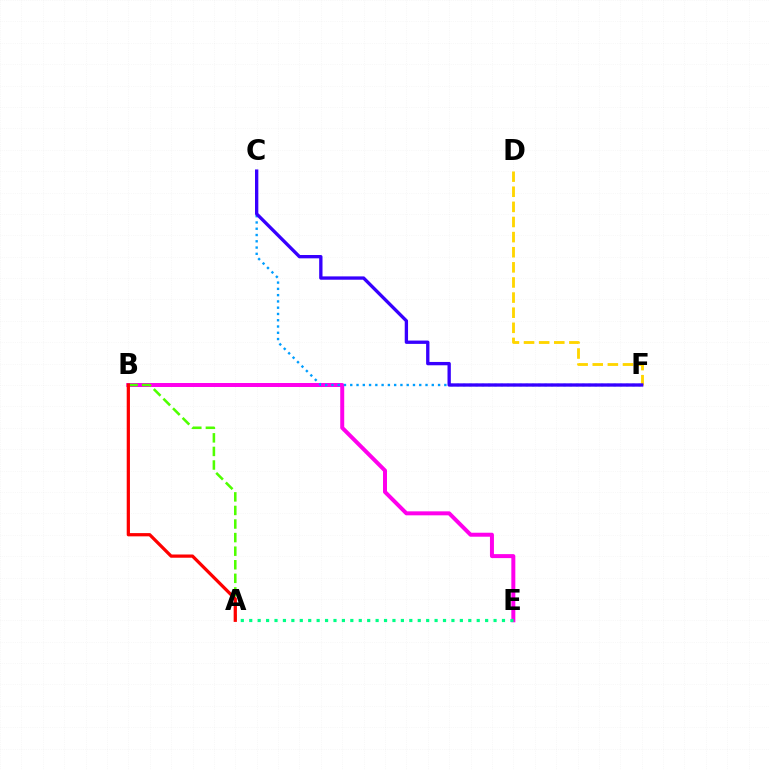{('D', 'F'): [{'color': '#ffd500', 'line_style': 'dashed', 'thickness': 2.05}], ('B', 'E'): [{'color': '#ff00ed', 'line_style': 'solid', 'thickness': 2.87}], ('A', 'B'): [{'color': '#4fff00', 'line_style': 'dashed', 'thickness': 1.84}, {'color': '#ff0000', 'line_style': 'solid', 'thickness': 2.33}], ('A', 'E'): [{'color': '#00ff86', 'line_style': 'dotted', 'thickness': 2.29}], ('C', 'F'): [{'color': '#009eff', 'line_style': 'dotted', 'thickness': 1.7}, {'color': '#3700ff', 'line_style': 'solid', 'thickness': 2.4}]}